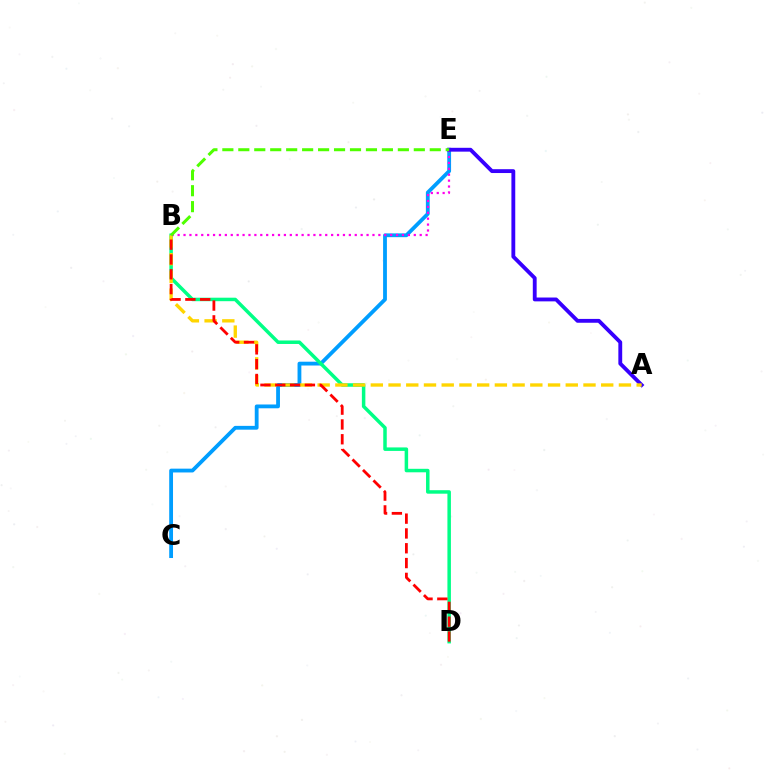{('C', 'E'): [{'color': '#009eff', 'line_style': 'solid', 'thickness': 2.74}], ('B', 'D'): [{'color': '#00ff86', 'line_style': 'solid', 'thickness': 2.52}, {'color': '#ff0000', 'line_style': 'dashed', 'thickness': 2.01}], ('B', 'E'): [{'color': '#ff00ed', 'line_style': 'dotted', 'thickness': 1.6}, {'color': '#4fff00', 'line_style': 'dashed', 'thickness': 2.17}], ('A', 'E'): [{'color': '#3700ff', 'line_style': 'solid', 'thickness': 2.77}], ('A', 'B'): [{'color': '#ffd500', 'line_style': 'dashed', 'thickness': 2.41}]}